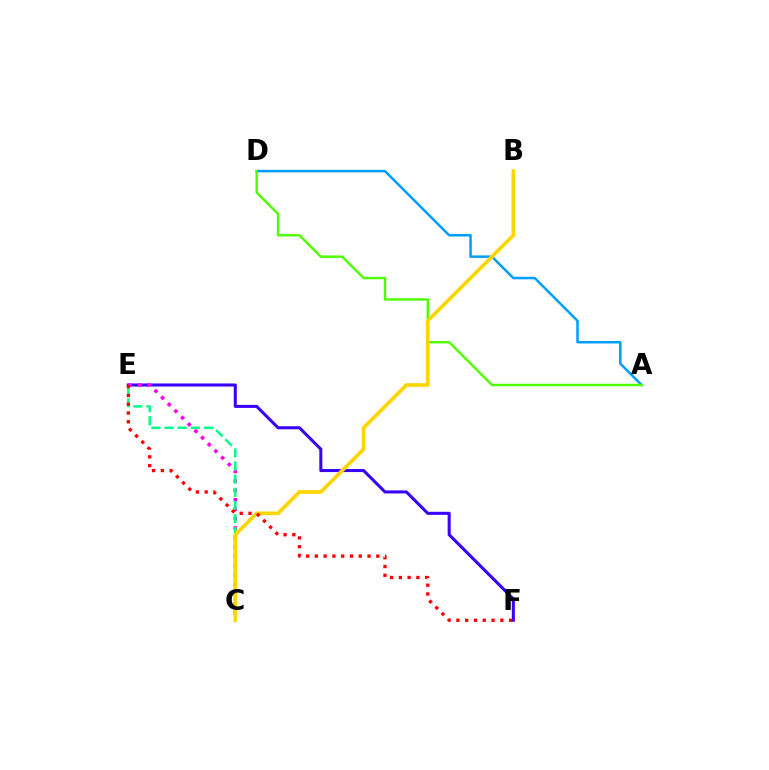{('E', 'F'): [{'color': '#3700ff', 'line_style': 'solid', 'thickness': 2.19}, {'color': '#ff0000', 'line_style': 'dotted', 'thickness': 2.39}], ('A', 'D'): [{'color': '#009eff', 'line_style': 'solid', 'thickness': 1.81}, {'color': '#4fff00', 'line_style': 'solid', 'thickness': 1.74}], ('C', 'E'): [{'color': '#ff00ed', 'line_style': 'dotted', 'thickness': 2.56}, {'color': '#00ff86', 'line_style': 'dashed', 'thickness': 1.79}], ('B', 'C'): [{'color': '#ffd500', 'line_style': 'solid', 'thickness': 2.64}]}